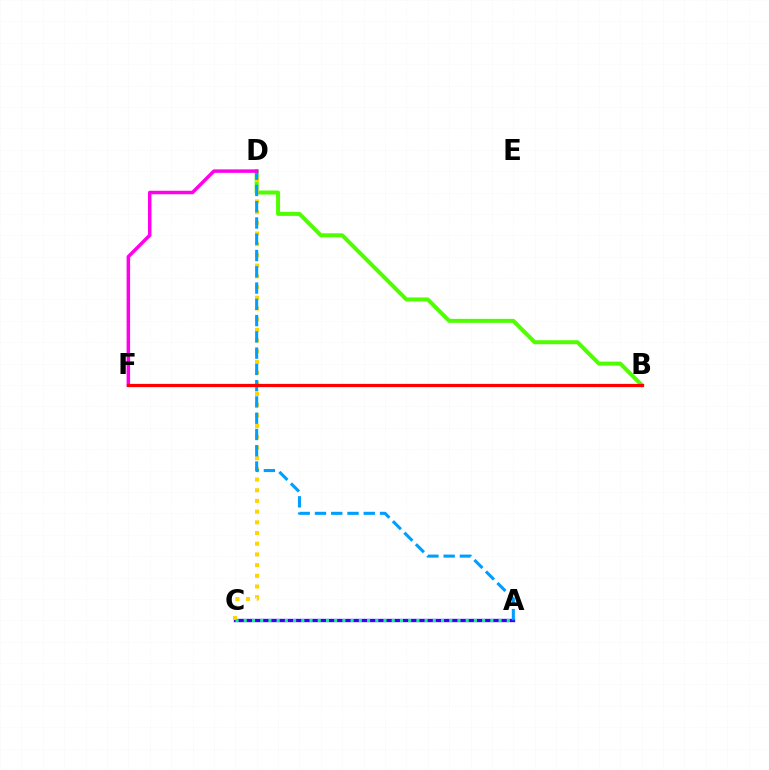{('B', 'D'): [{'color': '#4fff00', 'line_style': 'solid', 'thickness': 2.87}], ('A', 'C'): [{'color': '#3700ff', 'line_style': 'solid', 'thickness': 2.39}, {'color': '#00ff86', 'line_style': 'dotted', 'thickness': 2.23}], ('C', 'D'): [{'color': '#ffd500', 'line_style': 'dotted', 'thickness': 2.91}], ('A', 'D'): [{'color': '#009eff', 'line_style': 'dashed', 'thickness': 2.21}], ('D', 'F'): [{'color': '#ff00ed', 'line_style': 'solid', 'thickness': 2.51}], ('B', 'F'): [{'color': '#ff0000', 'line_style': 'solid', 'thickness': 2.33}]}